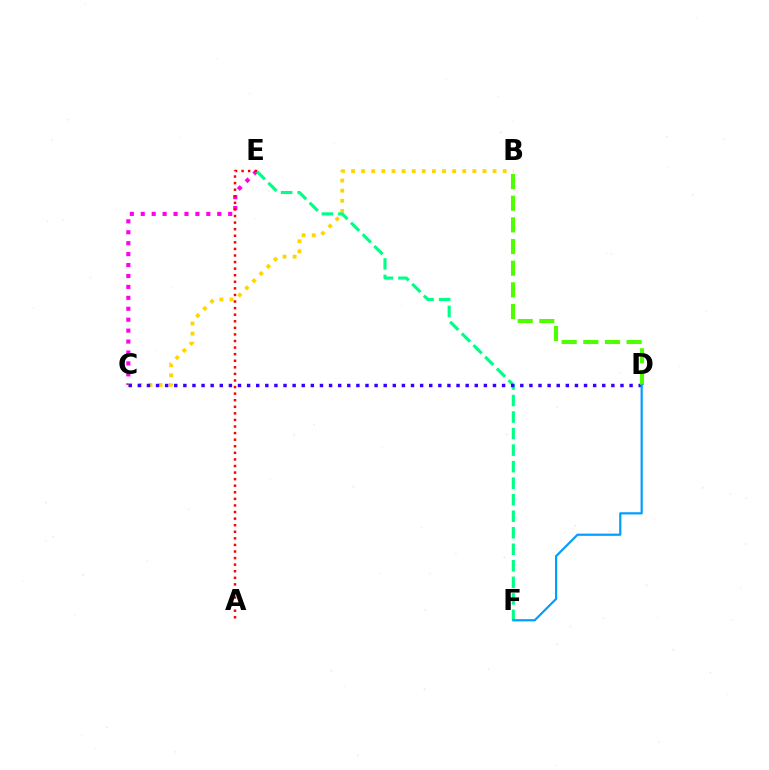{('C', 'E'): [{'color': '#ff00ed', 'line_style': 'dotted', 'thickness': 2.97}], ('B', 'C'): [{'color': '#ffd500', 'line_style': 'dotted', 'thickness': 2.75}], ('E', 'F'): [{'color': '#00ff86', 'line_style': 'dashed', 'thickness': 2.25}], ('C', 'D'): [{'color': '#3700ff', 'line_style': 'dotted', 'thickness': 2.47}], ('B', 'D'): [{'color': '#4fff00', 'line_style': 'dashed', 'thickness': 2.94}], ('A', 'E'): [{'color': '#ff0000', 'line_style': 'dotted', 'thickness': 1.79}], ('D', 'F'): [{'color': '#009eff', 'line_style': 'solid', 'thickness': 1.59}]}